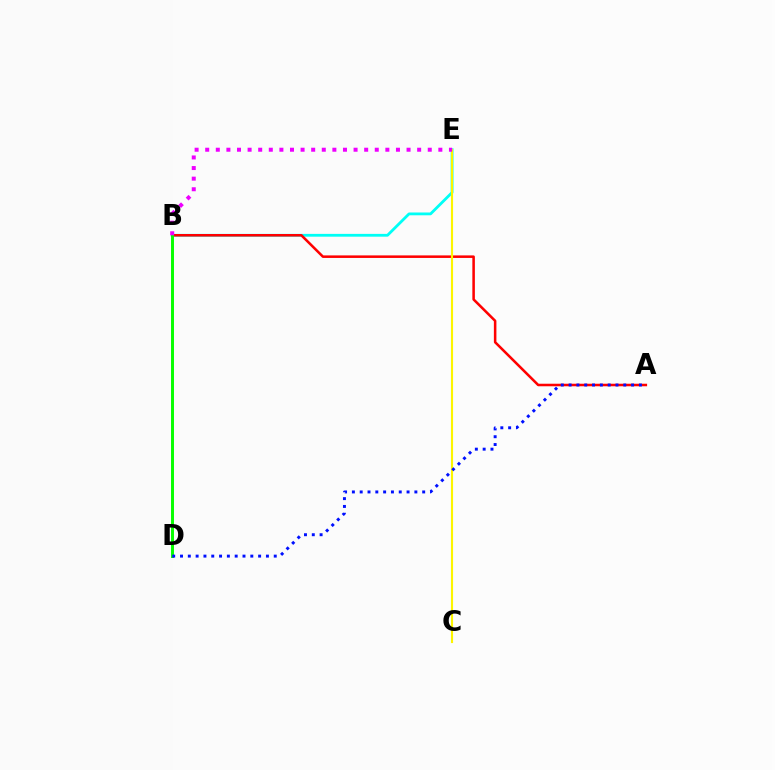{('B', 'E'): [{'color': '#00fff6', 'line_style': 'solid', 'thickness': 2.02}, {'color': '#ee00ff', 'line_style': 'dotted', 'thickness': 2.88}], ('A', 'B'): [{'color': '#ff0000', 'line_style': 'solid', 'thickness': 1.83}], ('C', 'E'): [{'color': '#fcf500', 'line_style': 'solid', 'thickness': 1.54}], ('B', 'D'): [{'color': '#08ff00', 'line_style': 'solid', 'thickness': 2.13}], ('A', 'D'): [{'color': '#0010ff', 'line_style': 'dotted', 'thickness': 2.12}]}